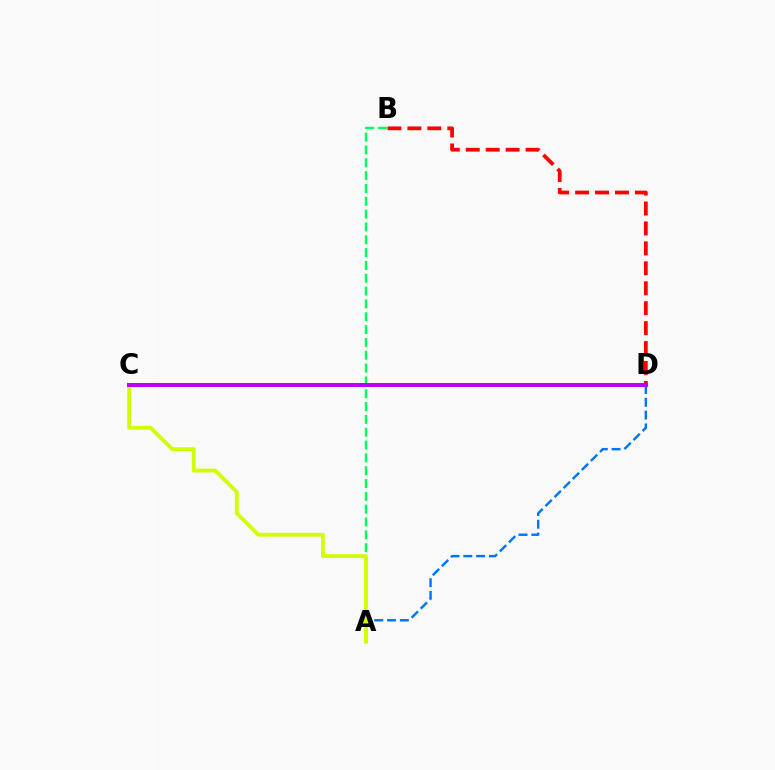{('B', 'D'): [{'color': '#ff0000', 'line_style': 'dashed', 'thickness': 2.71}], ('A', 'D'): [{'color': '#0074ff', 'line_style': 'dashed', 'thickness': 1.74}], ('A', 'B'): [{'color': '#00ff5c', 'line_style': 'dashed', 'thickness': 1.74}], ('A', 'C'): [{'color': '#d1ff00', 'line_style': 'solid', 'thickness': 2.76}], ('C', 'D'): [{'color': '#b900ff', 'line_style': 'solid', 'thickness': 2.86}]}